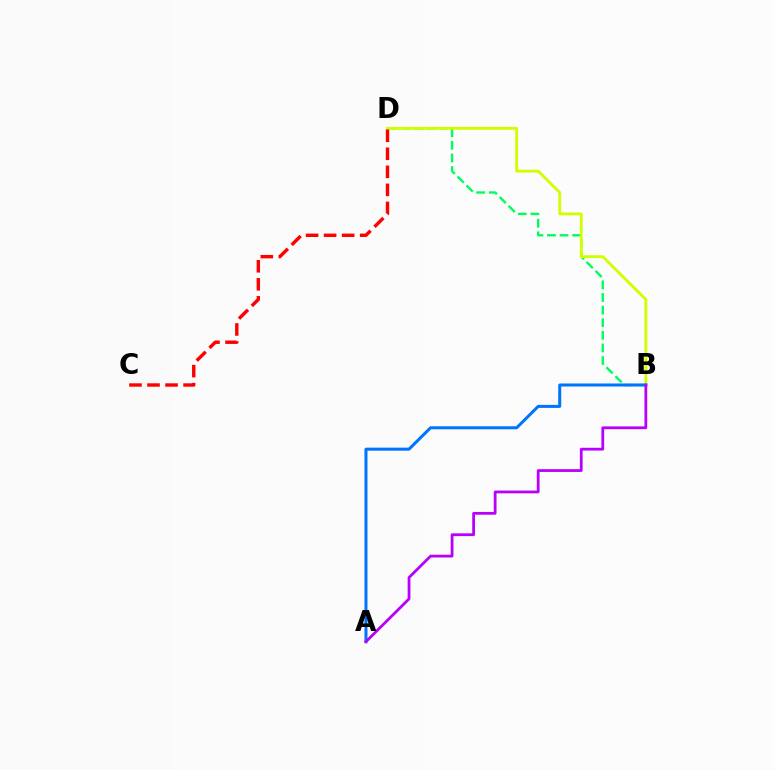{('B', 'D'): [{'color': '#00ff5c', 'line_style': 'dashed', 'thickness': 1.71}, {'color': '#d1ff00', 'line_style': 'solid', 'thickness': 2.06}], ('C', 'D'): [{'color': '#ff0000', 'line_style': 'dashed', 'thickness': 2.45}], ('A', 'B'): [{'color': '#0074ff', 'line_style': 'solid', 'thickness': 2.17}, {'color': '#b900ff', 'line_style': 'solid', 'thickness': 2.0}]}